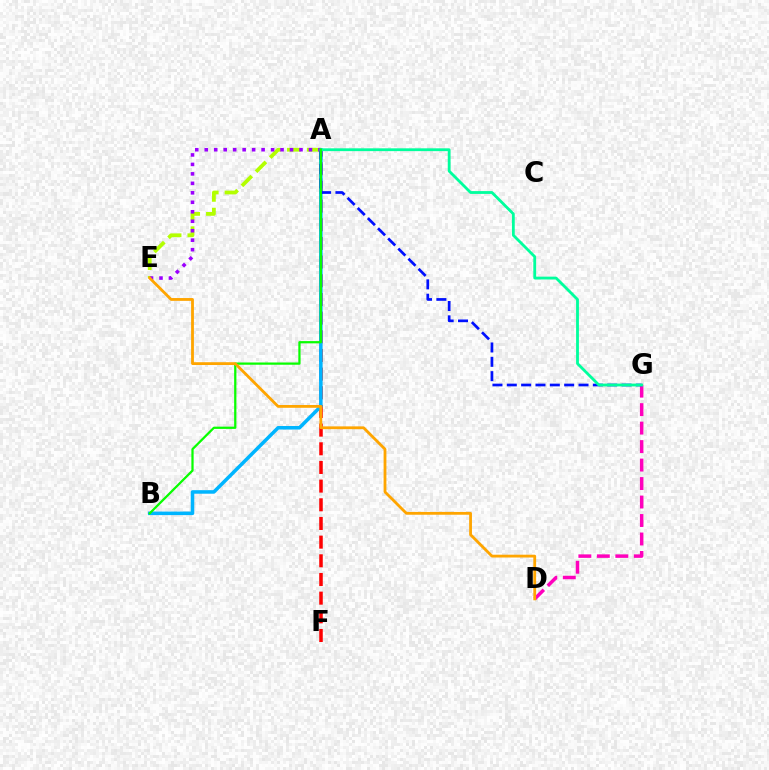{('D', 'G'): [{'color': '#ff00bd', 'line_style': 'dashed', 'thickness': 2.51}], ('A', 'F'): [{'color': '#ff0000', 'line_style': 'dashed', 'thickness': 2.54}], ('A', 'E'): [{'color': '#b3ff00', 'line_style': 'dashed', 'thickness': 2.72}, {'color': '#9b00ff', 'line_style': 'dotted', 'thickness': 2.57}], ('A', 'B'): [{'color': '#00b5ff', 'line_style': 'solid', 'thickness': 2.55}, {'color': '#08ff00', 'line_style': 'solid', 'thickness': 1.62}], ('A', 'G'): [{'color': '#0010ff', 'line_style': 'dashed', 'thickness': 1.95}, {'color': '#00ff9d', 'line_style': 'solid', 'thickness': 2.02}], ('D', 'E'): [{'color': '#ffa500', 'line_style': 'solid', 'thickness': 2.02}]}